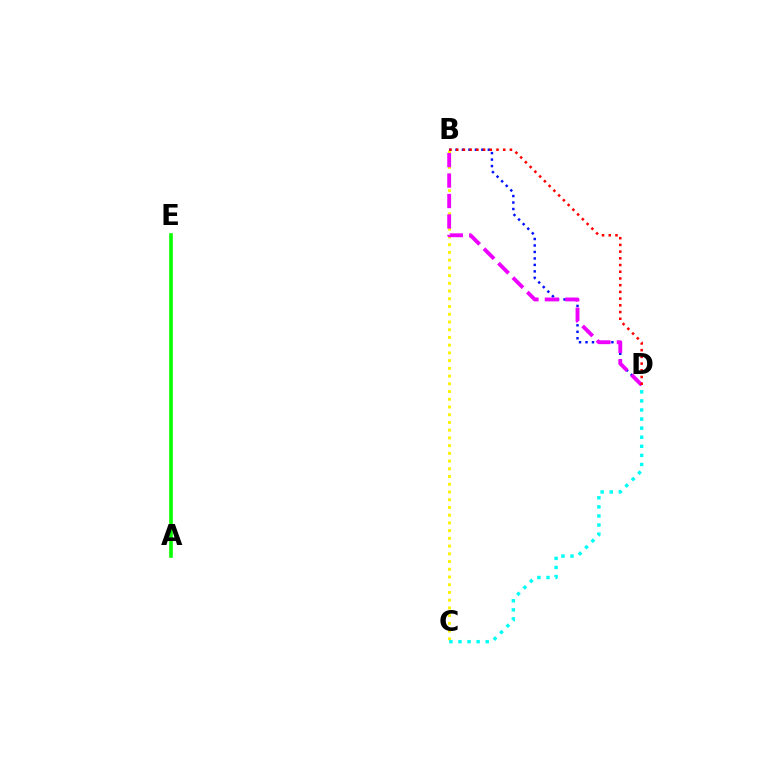{('A', 'E'): [{'color': '#08ff00', 'line_style': 'solid', 'thickness': 2.59}], ('B', 'C'): [{'color': '#fcf500', 'line_style': 'dotted', 'thickness': 2.1}], ('B', 'D'): [{'color': '#0010ff', 'line_style': 'dotted', 'thickness': 1.76}, {'color': '#ee00ff', 'line_style': 'dashed', 'thickness': 2.78}, {'color': '#ff0000', 'line_style': 'dotted', 'thickness': 1.82}], ('C', 'D'): [{'color': '#00fff6', 'line_style': 'dotted', 'thickness': 2.47}]}